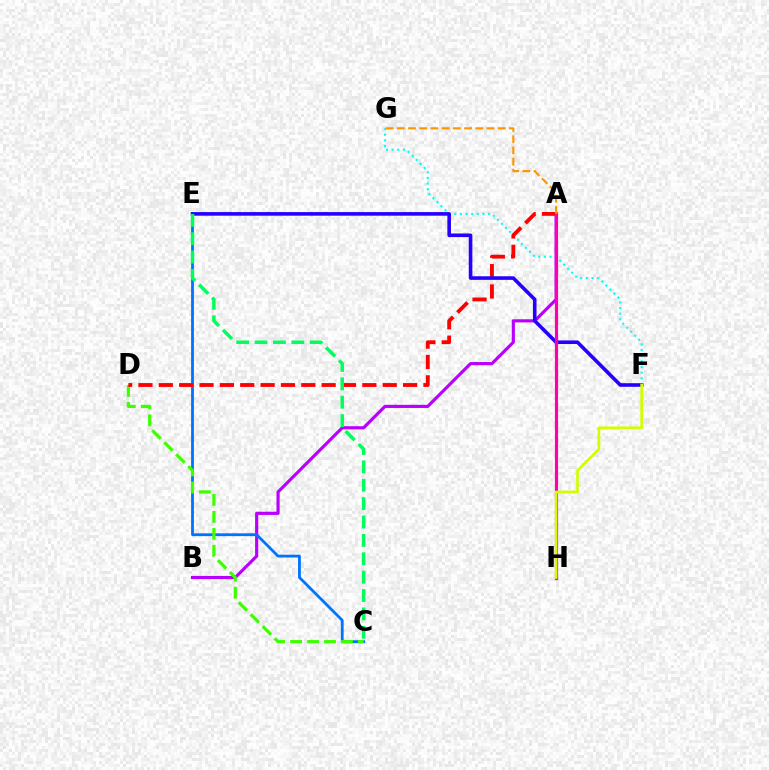{('F', 'G'): [{'color': '#00fff6', 'line_style': 'dotted', 'thickness': 1.54}], ('A', 'B'): [{'color': '#b900ff', 'line_style': 'solid', 'thickness': 2.27}], ('C', 'E'): [{'color': '#0074ff', 'line_style': 'solid', 'thickness': 2.03}, {'color': '#00ff5c', 'line_style': 'dashed', 'thickness': 2.5}], ('C', 'D'): [{'color': '#3dff00', 'line_style': 'dashed', 'thickness': 2.3}], ('A', 'D'): [{'color': '#ff0000', 'line_style': 'dashed', 'thickness': 2.77}], ('E', 'F'): [{'color': '#2500ff', 'line_style': 'solid', 'thickness': 2.59}], ('A', 'H'): [{'color': '#ff00ac', 'line_style': 'solid', 'thickness': 2.29}], ('A', 'G'): [{'color': '#ff9400', 'line_style': 'dashed', 'thickness': 1.52}], ('F', 'H'): [{'color': '#d1ff00', 'line_style': 'solid', 'thickness': 1.93}]}